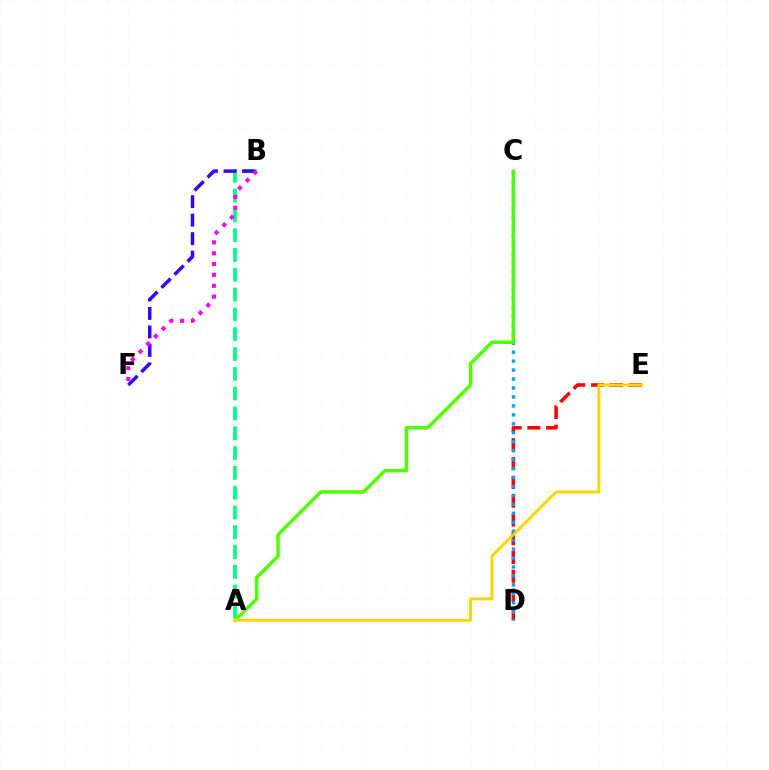{('D', 'E'): [{'color': '#ff0000', 'line_style': 'dashed', 'thickness': 2.55}], ('A', 'B'): [{'color': '#00ff86', 'line_style': 'dashed', 'thickness': 2.69}], ('B', 'F'): [{'color': '#3700ff', 'line_style': 'dashed', 'thickness': 2.51}, {'color': '#ff00ed', 'line_style': 'dotted', 'thickness': 2.95}], ('C', 'D'): [{'color': '#009eff', 'line_style': 'dotted', 'thickness': 2.43}], ('A', 'C'): [{'color': '#4fff00', 'line_style': 'solid', 'thickness': 2.5}], ('A', 'E'): [{'color': '#ffd500', 'line_style': 'solid', 'thickness': 2.1}]}